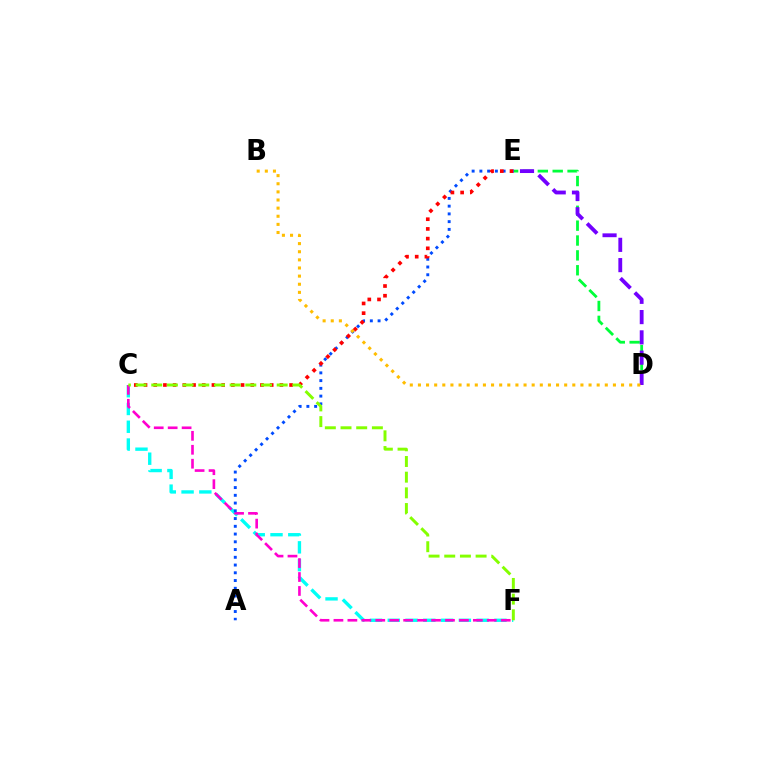{('C', 'F'): [{'color': '#00fff6', 'line_style': 'dashed', 'thickness': 2.41}, {'color': '#ff00cf', 'line_style': 'dashed', 'thickness': 1.89}, {'color': '#84ff00', 'line_style': 'dashed', 'thickness': 2.13}], ('D', 'E'): [{'color': '#00ff39', 'line_style': 'dashed', 'thickness': 2.02}, {'color': '#7200ff', 'line_style': 'dashed', 'thickness': 2.75}], ('A', 'E'): [{'color': '#004bff', 'line_style': 'dotted', 'thickness': 2.1}], ('C', 'E'): [{'color': '#ff0000', 'line_style': 'dotted', 'thickness': 2.64}], ('B', 'D'): [{'color': '#ffbd00', 'line_style': 'dotted', 'thickness': 2.21}]}